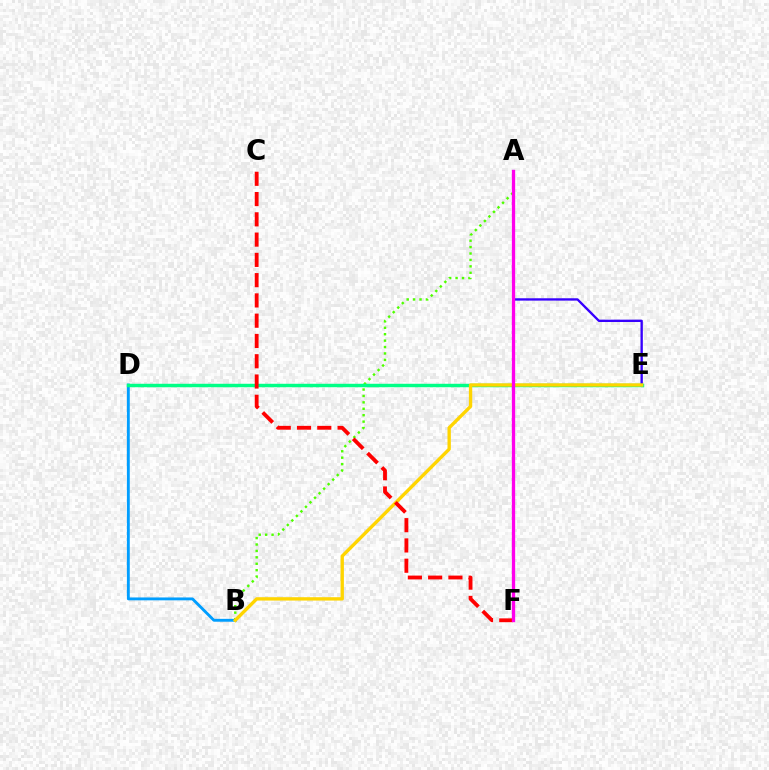{('A', 'B'): [{'color': '#4fff00', 'line_style': 'dotted', 'thickness': 1.74}], ('A', 'E'): [{'color': '#3700ff', 'line_style': 'solid', 'thickness': 1.69}], ('B', 'D'): [{'color': '#009eff', 'line_style': 'solid', 'thickness': 2.07}], ('D', 'E'): [{'color': '#00ff86', 'line_style': 'solid', 'thickness': 2.48}], ('B', 'E'): [{'color': '#ffd500', 'line_style': 'solid', 'thickness': 2.41}], ('C', 'F'): [{'color': '#ff0000', 'line_style': 'dashed', 'thickness': 2.75}], ('A', 'F'): [{'color': '#ff00ed', 'line_style': 'solid', 'thickness': 2.38}]}